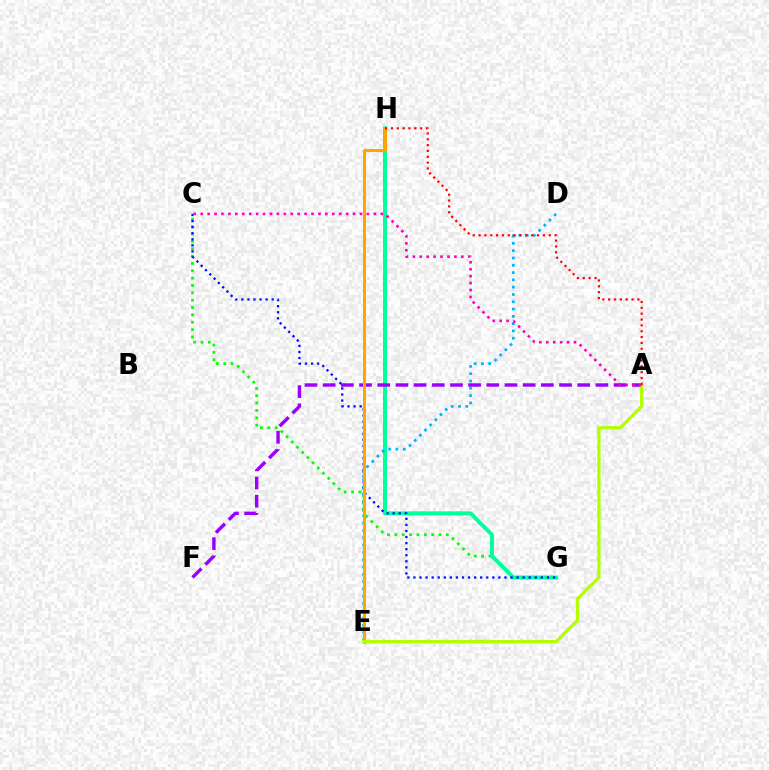{('C', 'G'): [{'color': '#08ff00', 'line_style': 'dotted', 'thickness': 2.0}, {'color': '#0010ff', 'line_style': 'dotted', 'thickness': 1.65}], ('G', 'H'): [{'color': '#00ff9d', 'line_style': 'solid', 'thickness': 2.87}], ('D', 'E'): [{'color': '#00b5ff', 'line_style': 'dotted', 'thickness': 1.98}], ('A', 'F'): [{'color': '#9b00ff', 'line_style': 'dashed', 'thickness': 2.47}], ('E', 'H'): [{'color': '#ffa500', 'line_style': 'solid', 'thickness': 2.14}], ('A', 'E'): [{'color': '#b3ff00', 'line_style': 'solid', 'thickness': 2.35}], ('A', 'H'): [{'color': '#ff0000', 'line_style': 'dotted', 'thickness': 1.59}], ('A', 'C'): [{'color': '#ff00bd', 'line_style': 'dotted', 'thickness': 1.88}]}